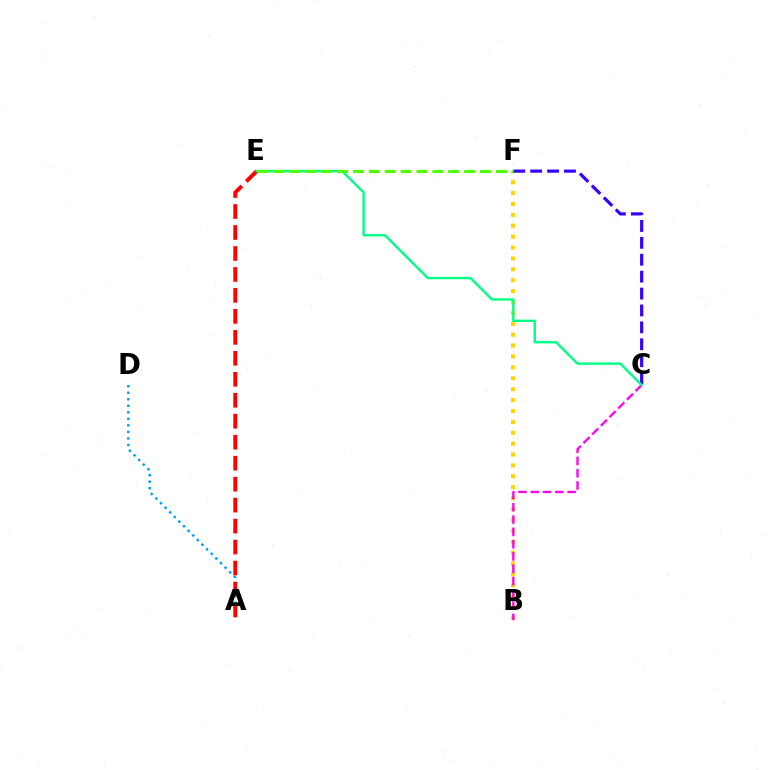{('A', 'D'): [{'color': '#009eff', 'line_style': 'dotted', 'thickness': 1.77}], ('B', 'F'): [{'color': '#ffd500', 'line_style': 'dotted', 'thickness': 2.96}], ('C', 'F'): [{'color': '#3700ff', 'line_style': 'dashed', 'thickness': 2.3}], ('A', 'E'): [{'color': '#ff0000', 'line_style': 'dashed', 'thickness': 2.85}], ('B', 'C'): [{'color': '#ff00ed', 'line_style': 'dashed', 'thickness': 1.67}], ('C', 'E'): [{'color': '#00ff86', 'line_style': 'solid', 'thickness': 1.73}], ('E', 'F'): [{'color': '#4fff00', 'line_style': 'dashed', 'thickness': 2.16}]}